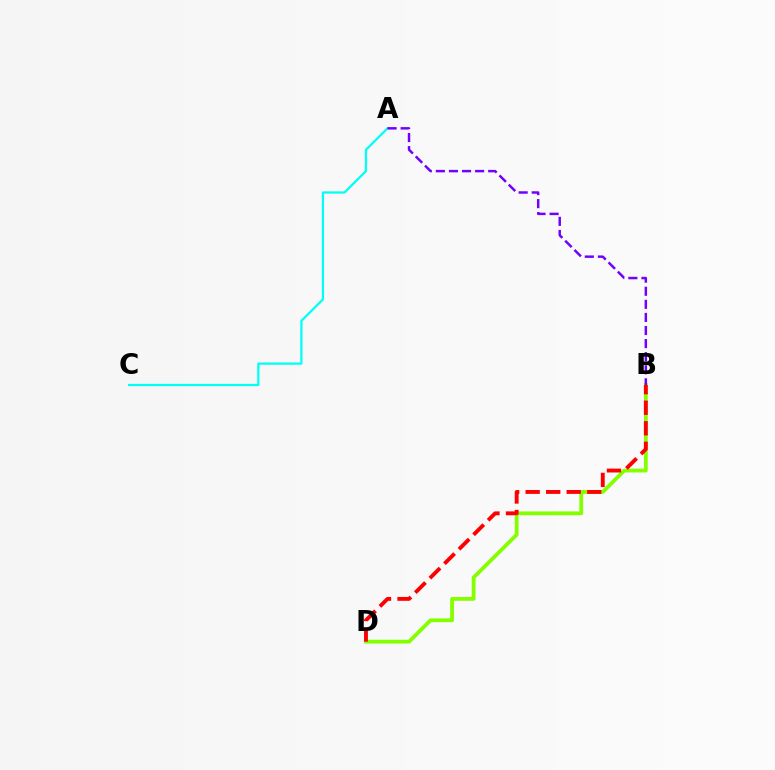{('B', 'D'): [{'color': '#84ff00', 'line_style': 'solid', 'thickness': 2.73}, {'color': '#ff0000', 'line_style': 'dashed', 'thickness': 2.79}], ('A', 'C'): [{'color': '#00fff6', 'line_style': 'solid', 'thickness': 1.62}], ('A', 'B'): [{'color': '#7200ff', 'line_style': 'dashed', 'thickness': 1.78}]}